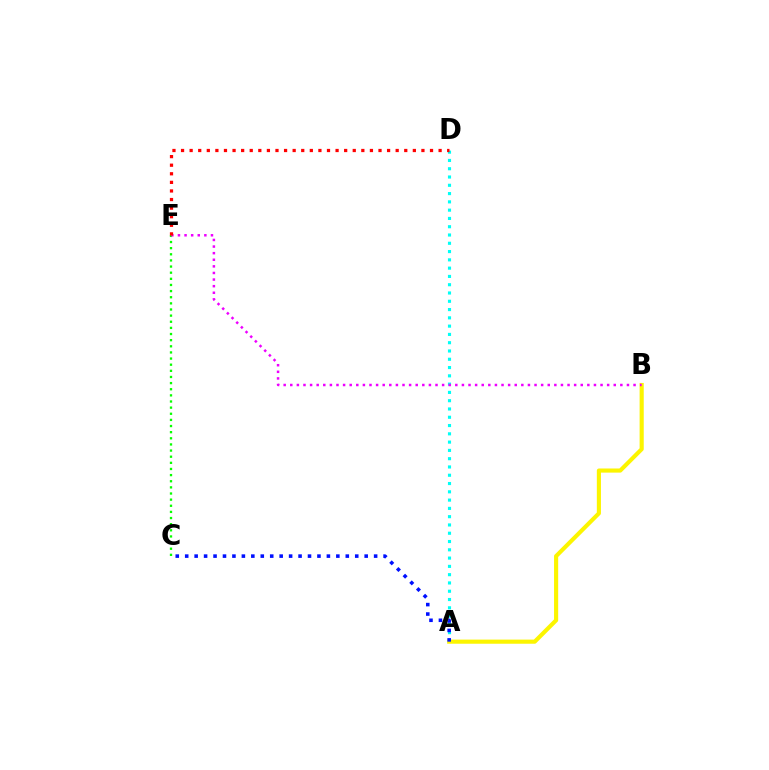{('A', 'D'): [{'color': '#00fff6', 'line_style': 'dotted', 'thickness': 2.25}], ('A', 'B'): [{'color': '#fcf500', 'line_style': 'solid', 'thickness': 2.97}], ('C', 'E'): [{'color': '#08ff00', 'line_style': 'dotted', 'thickness': 1.67}], ('A', 'C'): [{'color': '#0010ff', 'line_style': 'dotted', 'thickness': 2.57}], ('B', 'E'): [{'color': '#ee00ff', 'line_style': 'dotted', 'thickness': 1.79}], ('D', 'E'): [{'color': '#ff0000', 'line_style': 'dotted', 'thickness': 2.33}]}